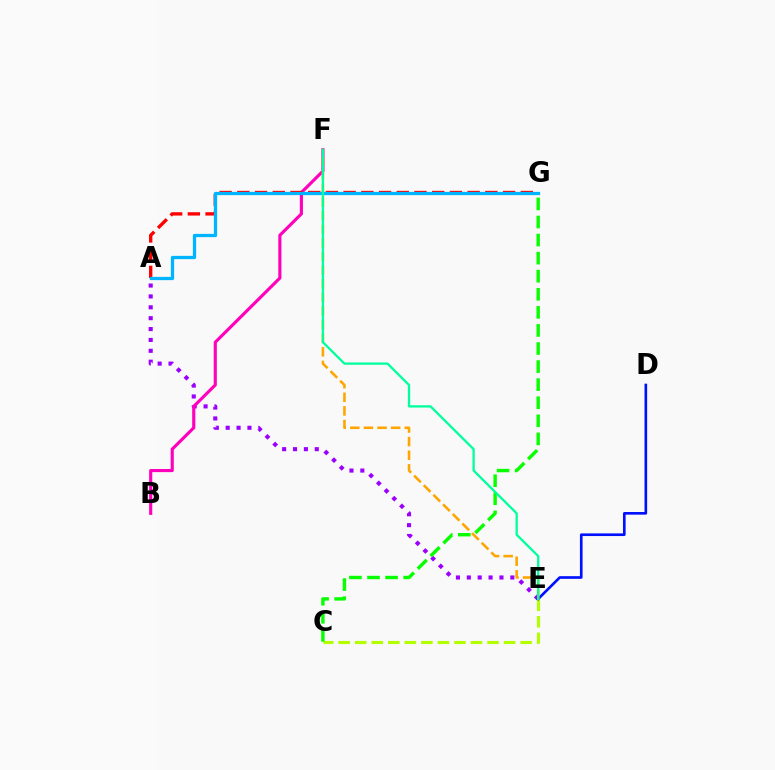{('C', 'E'): [{'color': '#b3ff00', 'line_style': 'dashed', 'thickness': 2.25}], ('A', 'E'): [{'color': '#9b00ff', 'line_style': 'dotted', 'thickness': 2.96}], ('D', 'E'): [{'color': '#0010ff', 'line_style': 'solid', 'thickness': 1.91}], ('B', 'F'): [{'color': '#ff00bd', 'line_style': 'solid', 'thickness': 2.25}], ('C', 'G'): [{'color': '#08ff00', 'line_style': 'dashed', 'thickness': 2.46}], ('A', 'G'): [{'color': '#ff0000', 'line_style': 'dashed', 'thickness': 2.41}, {'color': '#00b5ff', 'line_style': 'solid', 'thickness': 2.36}], ('E', 'F'): [{'color': '#ffa500', 'line_style': 'dashed', 'thickness': 1.85}, {'color': '#00ff9d', 'line_style': 'solid', 'thickness': 1.65}]}